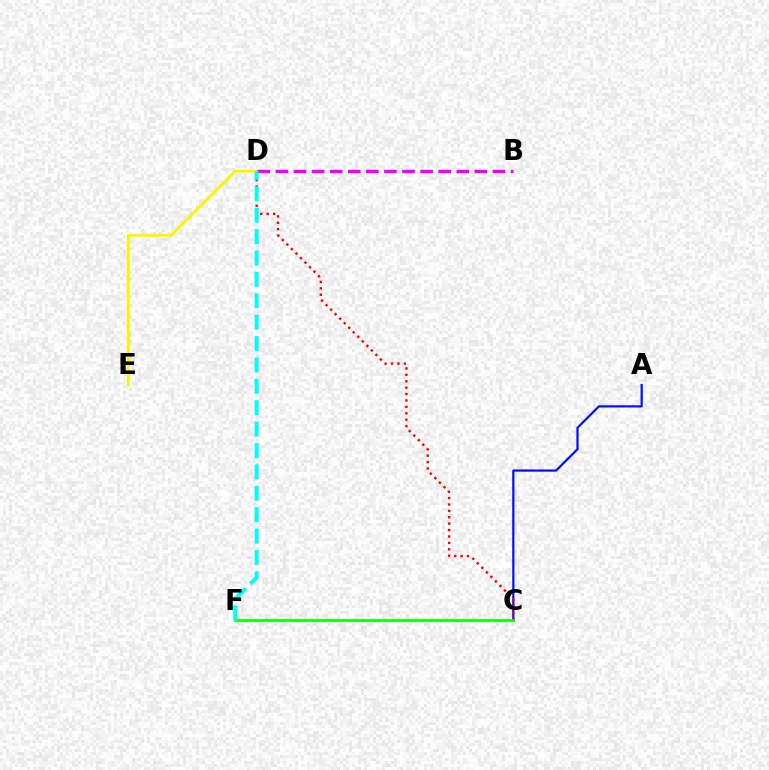{('A', 'C'): [{'color': '#0010ff', 'line_style': 'solid', 'thickness': 1.6}], ('D', 'E'): [{'color': '#fcf500', 'line_style': 'solid', 'thickness': 2.05}], ('C', 'D'): [{'color': '#ff0000', 'line_style': 'dotted', 'thickness': 1.74}], ('B', 'D'): [{'color': '#ee00ff', 'line_style': 'dashed', 'thickness': 2.46}], ('C', 'F'): [{'color': '#08ff00', 'line_style': 'solid', 'thickness': 1.94}], ('D', 'F'): [{'color': '#00fff6', 'line_style': 'dashed', 'thickness': 2.91}]}